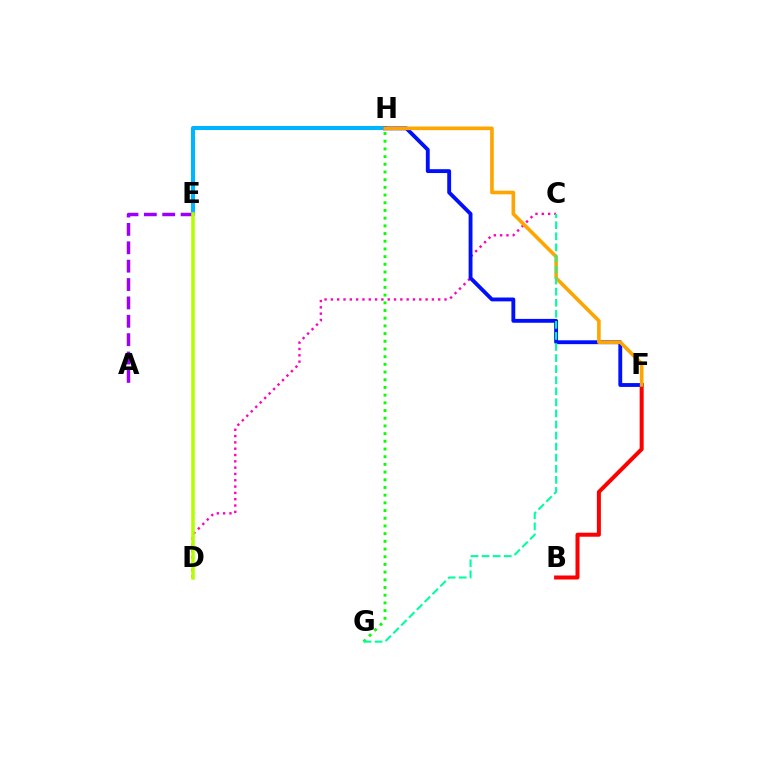{('E', 'H'): [{'color': '#00b5ff', 'line_style': 'solid', 'thickness': 2.92}], ('B', 'F'): [{'color': '#ff0000', 'line_style': 'solid', 'thickness': 2.88}], ('C', 'D'): [{'color': '#ff00bd', 'line_style': 'dotted', 'thickness': 1.72}], ('F', 'H'): [{'color': '#0010ff', 'line_style': 'solid', 'thickness': 2.78}, {'color': '#ffa500', 'line_style': 'solid', 'thickness': 2.61}], ('A', 'E'): [{'color': '#9b00ff', 'line_style': 'dashed', 'thickness': 2.5}], ('D', 'E'): [{'color': '#b3ff00', 'line_style': 'solid', 'thickness': 2.55}], ('G', 'H'): [{'color': '#08ff00', 'line_style': 'dotted', 'thickness': 2.09}], ('C', 'G'): [{'color': '#00ff9d', 'line_style': 'dashed', 'thickness': 1.5}]}